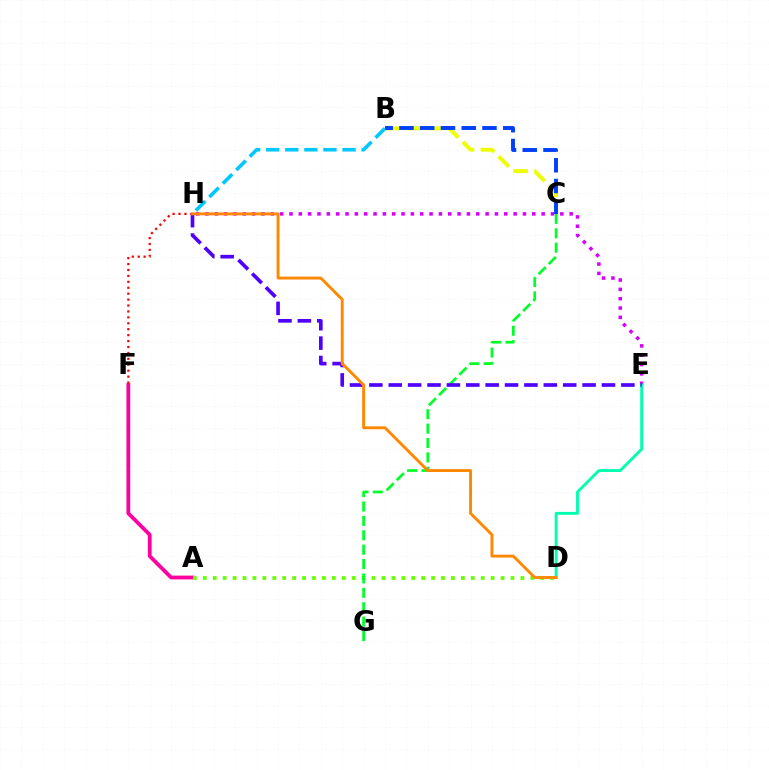{('A', 'F'): [{'color': '#ff00a0', 'line_style': 'solid', 'thickness': 2.72}], ('B', 'H'): [{'color': '#00c7ff', 'line_style': 'dashed', 'thickness': 2.59}], ('A', 'D'): [{'color': '#66ff00', 'line_style': 'dotted', 'thickness': 2.7}], ('B', 'C'): [{'color': '#eeff00', 'line_style': 'dashed', 'thickness': 2.84}, {'color': '#003fff', 'line_style': 'dashed', 'thickness': 2.82}], ('E', 'H'): [{'color': '#d600ff', 'line_style': 'dotted', 'thickness': 2.54}, {'color': '#4f00ff', 'line_style': 'dashed', 'thickness': 2.63}], ('C', 'G'): [{'color': '#00ff27', 'line_style': 'dashed', 'thickness': 1.96}], ('D', 'E'): [{'color': '#00ffaf', 'line_style': 'solid', 'thickness': 2.08}], ('F', 'H'): [{'color': '#ff0000', 'line_style': 'dotted', 'thickness': 1.61}], ('D', 'H'): [{'color': '#ff8800', 'line_style': 'solid', 'thickness': 2.09}]}